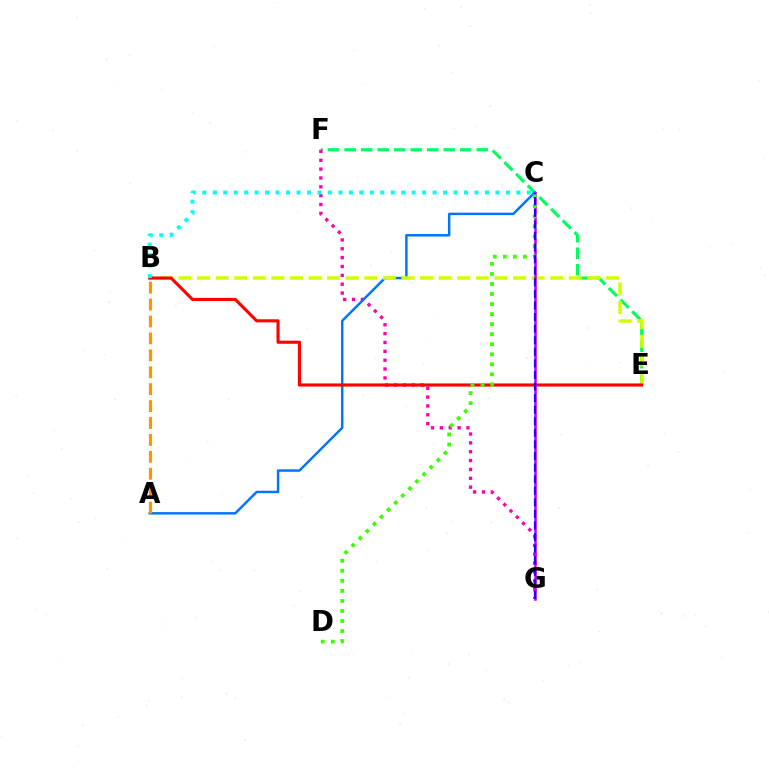{('E', 'F'): [{'color': '#00ff5c', 'line_style': 'dashed', 'thickness': 2.24}], ('F', 'G'): [{'color': '#ff00ac', 'line_style': 'dotted', 'thickness': 2.41}], ('A', 'C'): [{'color': '#0074ff', 'line_style': 'solid', 'thickness': 1.76}], ('B', 'E'): [{'color': '#d1ff00', 'line_style': 'dashed', 'thickness': 2.52}, {'color': '#ff0000', 'line_style': 'solid', 'thickness': 2.24}], ('B', 'C'): [{'color': '#00fff6', 'line_style': 'dotted', 'thickness': 2.84}], ('C', 'G'): [{'color': '#b900ff', 'line_style': 'solid', 'thickness': 1.8}, {'color': '#2500ff', 'line_style': 'dashed', 'thickness': 1.57}], ('A', 'B'): [{'color': '#ff9400', 'line_style': 'dashed', 'thickness': 2.3}], ('C', 'D'): [{'color': '#3dff00', 'line_style': 'dotted', 'thickness': 2.73}]}